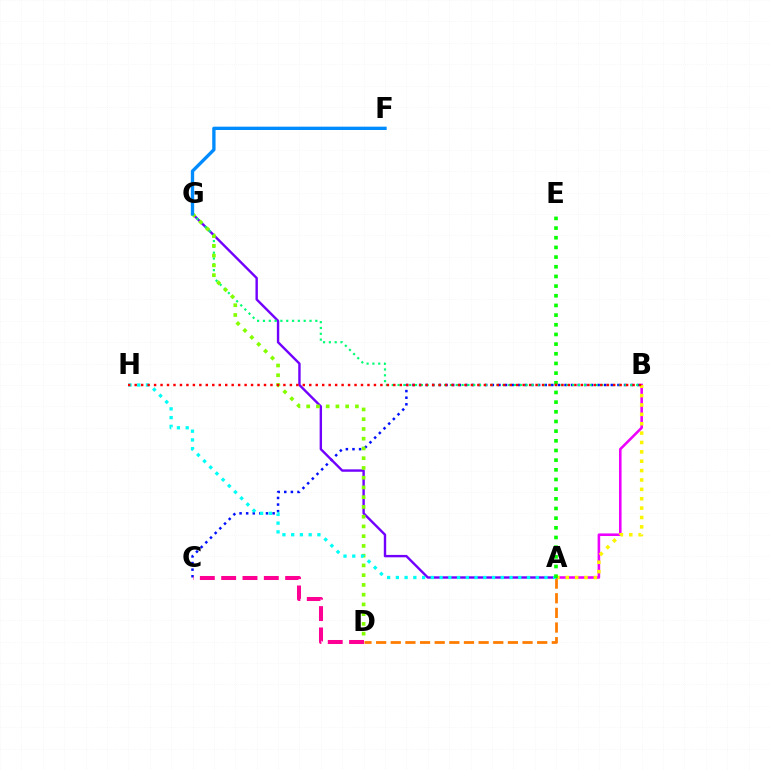{('B', 'C'): [{'color': '#0010ff', 'line_style': 'dotted', 'thickness': 1.8}], ('A', 'B'): [{'color': '#ee00ff', 'line_style': 'solid', 'thickness': 1.86}, {'color': '#fcf500', 'line_style': 'dotted', 'thickness': 2.55}], ('A', 'D'): [{'color': '#ff7c00', 'line_style': 'dashed', 'thickness': 1.99}], ('A', 'G'): [{'color': '#7200ff', 'line_style': 'solid', 'thickness': 1.73}], ('B', 'G'): [{'color': '#00ff74', 'line_style': 'dotted', 'thickness': 1.58}], ('D', 'G'): [{'color': '#84ff00', 'line_style': 'dotted', 'thickness': 2.65}], ('A', 'H'): [{'color': '#00fff6', 'line_style': 'dotted', 'thickness': 2.38}], ('A', 'E'): [{'color': '#08ff00', 'line_style': 'dotted', 'thickness': 2.63}], ('F', 'G'): [{'color': '#008cff', 'line_style': 'solid', 'thickness': 2.4}], ('B', 'H'): [{'color': '#ff0000', 'line_style': 'dotted', 'thickness': 1.76}], ('C', 'D'): [{'color': '#ff0094', 'line_style': 'dashed', 'thickness': 2.9}]}